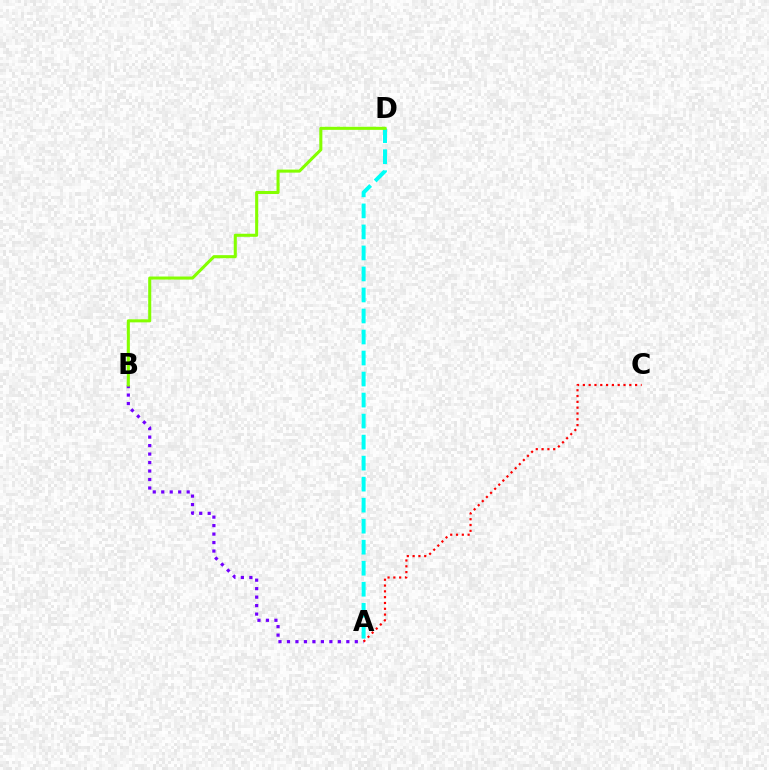{('A', 'B'): [{'color': '#7200ff', 'line_style': 'dotted', 'thickness': 2.3}], ('A', 'D'): [{'color': '#00fff6', 'line_style': 'dashed', 'thickness': 2.86}], ('A', 'C'): [{'color': '#ff0000', 'line_style': 'dotted', 'thickness': 1.58}], ('B', 'D'): [{'color': '#84ff00', 'line_style': 'solid', 'thickness': 2.2}]}